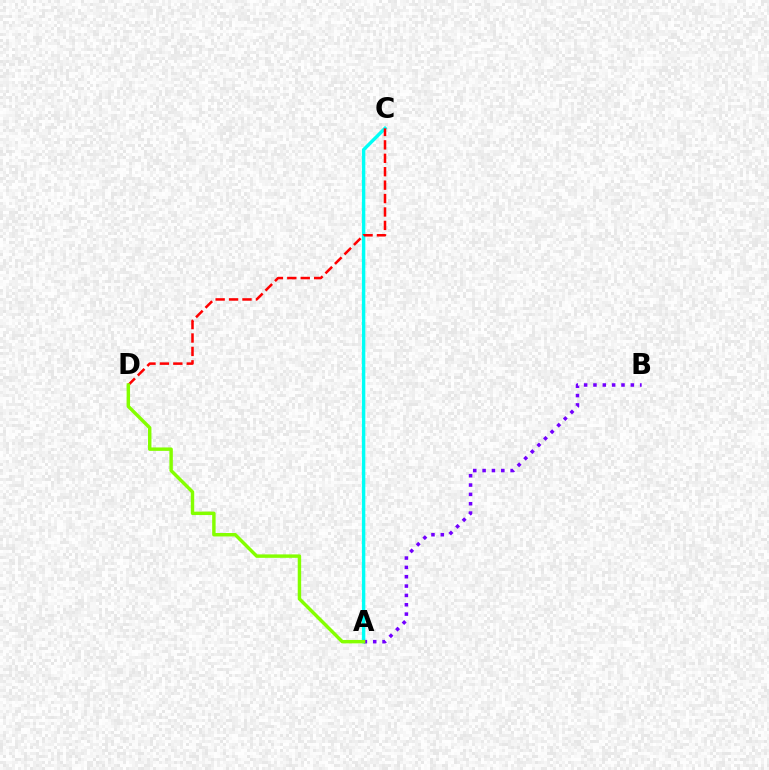{('A', 'C'): [{'color': '#00fff6', 'line_style': 'solid', 'thickness': 2.45}], ('A', 'B'): [{'color': '#7200ff', 'line_style': 'dotted', 'thickness': 2.54}], ('C', 'D'): [{'color': '#ff0000', 'line_style': 'dashed', 'thickness': 1.82}], ('A', 'D'): [{'color': '#84ff00', 'line_style': 'solid', 'thickness': 2.47}]}